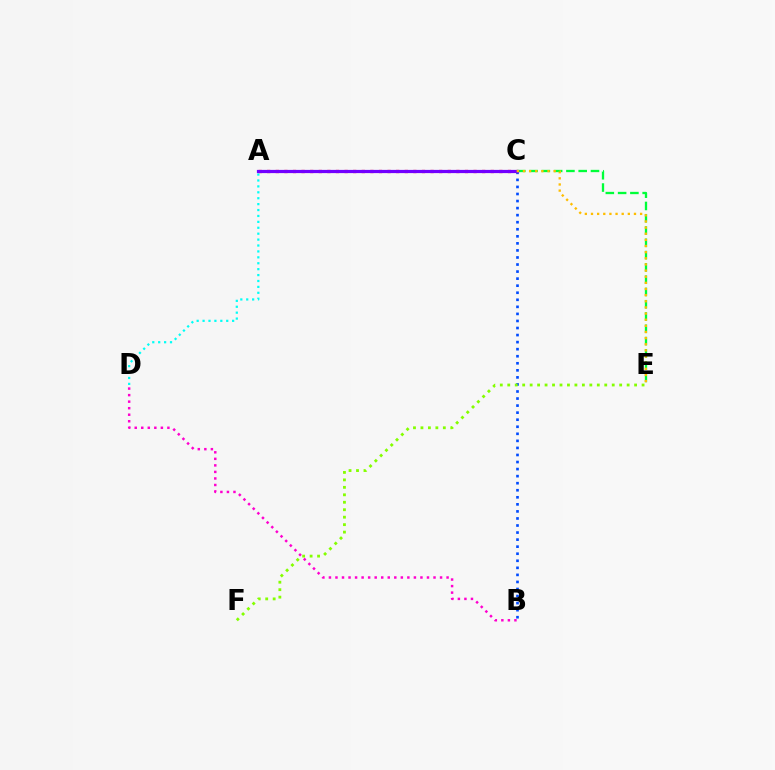{('C', 'E'): [{'color': '#00ff39', 'line_style': 'dashed', 'thickness': 1.67}, {'color': '#ffbd00', 'line_style': 'dotted', 'thickness': 1.67}], ('A', 'D'): [{'color': '#00fff6', 'line_style': 'dotted', 'thickness': 1.61}], ('B', 'C'): [{'color': '#004bff', 'line_style': 'dotted', 'thickness': 1.92}], ('A', 'C'): [{'color': '#ff0000', 'line_style': 'dotted', 'thickness': 2.34}, {'color': '#7200ff', 'line_style': 'solid', 'thickness': 2.31}], ('E', 'F'): [{'color': '#84ff00', 'line_style': 'dotted', 'thickness': 2.03}], ('B', 'D'): [{'color': '#ff00cf', 'line_style': 'dotted', 'thickness': 1.78}]}